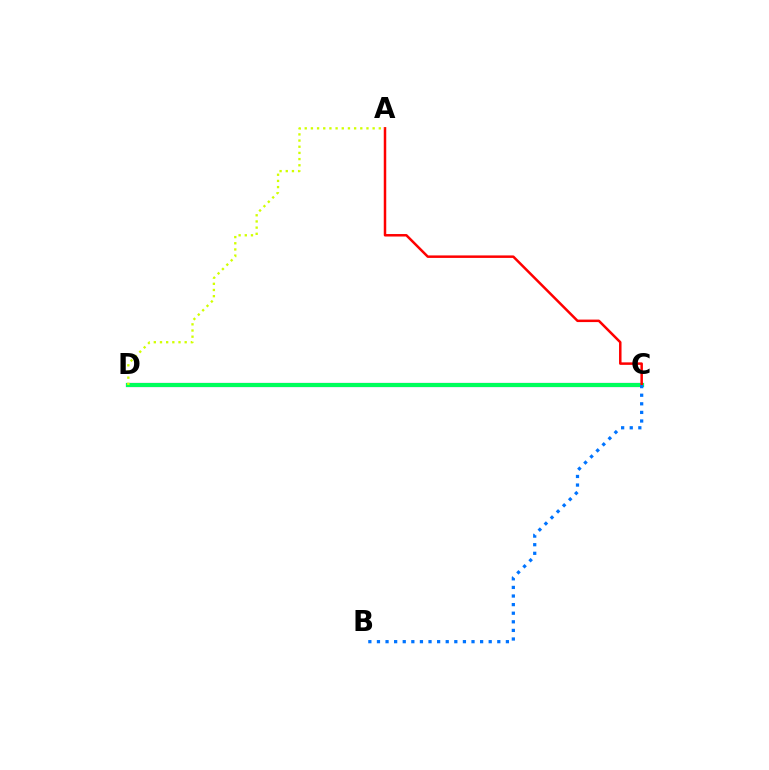{('C', 'D'): [{'color': '#b900ff', 'line_style': 'solid', 'thickness': 2.98}, {'color': '#00ff5c', 'line_style': 'solid', 'thickness': 2.97}], ('A', 'C'): [{'color': '#ff0000', 'line_style': 'solid', 'thickness': 1.8}], ('B', 'C'): [{'color': '#0074ff', 'line_style': 'dotted', 'thickness': 2.34}], ('A', 'D'): [{'color': '#d1ff00', 'line_style': 'dotted', 'thickness': 1.68}]}